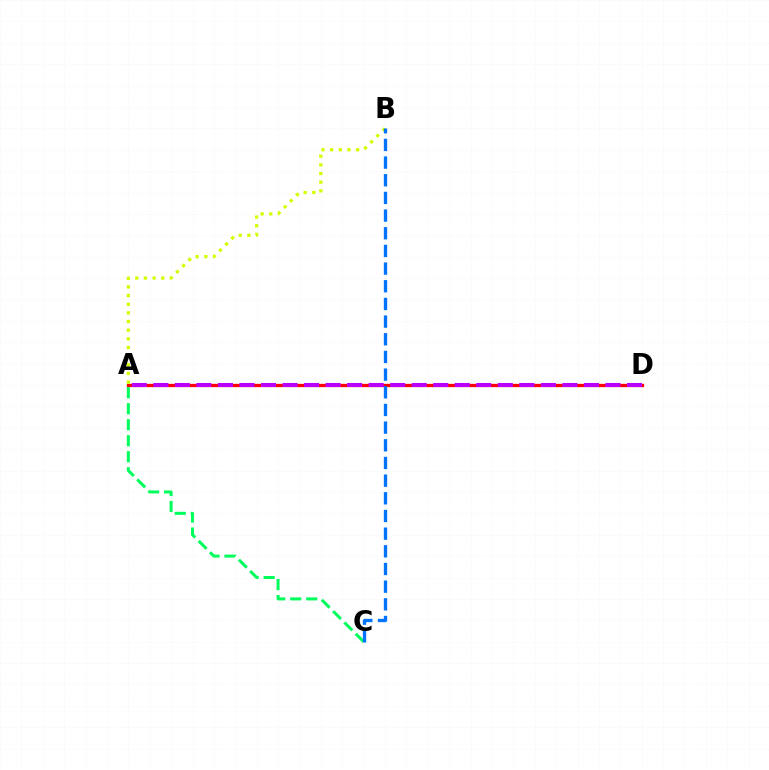{('A', 'D'): [{'color': '#ff0000', 'line_style': 'solid', 'thickness': 2.36}, {'color': '#b900ff', 'line_style': 'dashed', 'thickness': 2.92}], ('A', 'C'): [{'color': '#00ff5c', 'line_style': 'dashed', 'thickness': 2.17}], ('A', 'B'): [{'color': '#d1ff00', 'line_style': 'dotted', 'thickness': 2.35}], ('B', 'C'): [{'color': '#0074ff', 'line_style': 'dashed', 'thickness': 2.4}]}